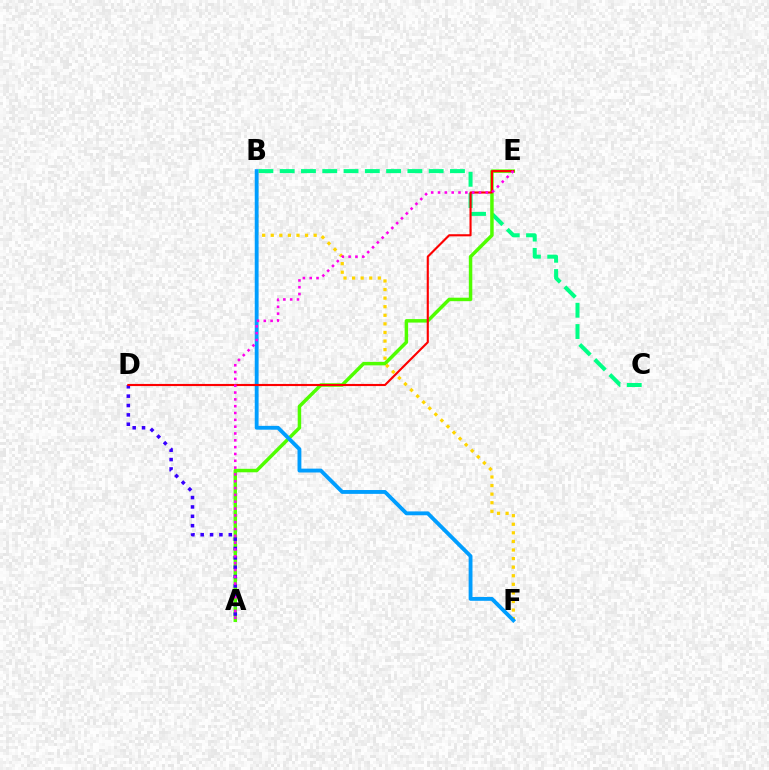{('B', 'C'): [{'color': '#00ff86', 'line_style': 'dashed', 'thickness': 2.89}], ('A', 'E'): [{'color': '#4fff00', 'line_style': 'solid', 'thickness': 2.51}, {'color': '#ff00ed', 'line_style': 'dotted', 'thickness': 1.85}], ('B', 'F'): [{'color': '#ffd500', 'line_style': 'dotted', 'thickness': 2.33}, {'color': '#009eff', 'line_style': 'solid', 'thickness': 2.77}], ('A', 'D'): [{'color': '#3700ff', 'line_style': 'dotted', 'thickness': 2.55}], ('D', 'E'): [{'color': '#ff0000', 'line_style': 'solid', 'thickness': 1.53}]}